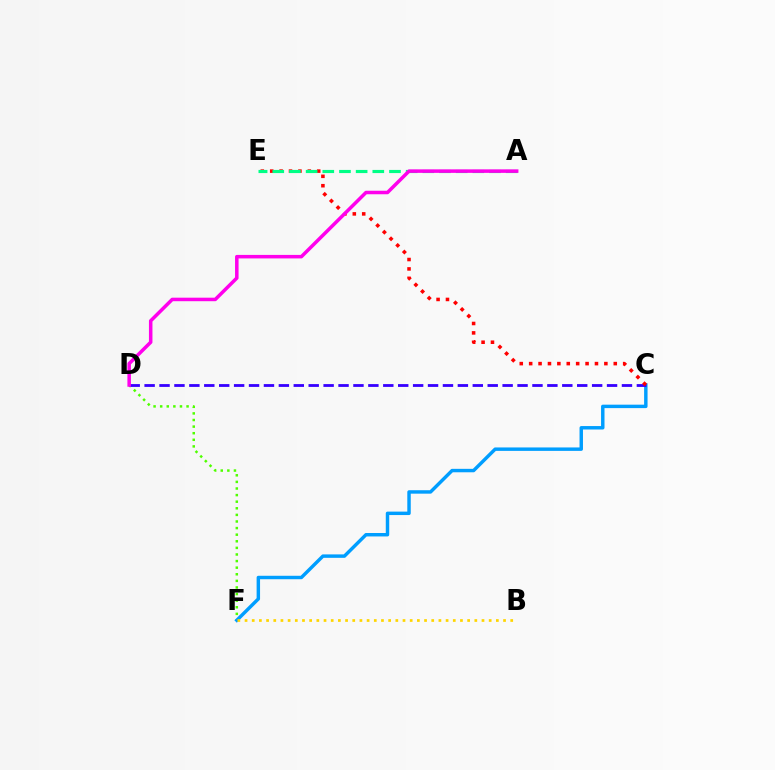{('D', 'F'): [{'color': '#4fff00', 'line_style': 'dotted', 'thickness': 1.79}], ('C', 'F'): [{'color': '#009eff', 'line_style': 'solid', 'thickness': 2.48}], ('C', 'D'): [{'color': '#3700ff', 'line_style': 'dashed', 'thickness': 2.03}], ('B', 'F'): [{'color': '#ffd500', 'line_style': 'dotted', 'thickness': 1.95}], ('C', 'E'): [{'color': '#ff0000', 'line_style': 'dotted', 'thickness': 2.55}], ('A', 'E'): [{'color': '#00ff86', 'line_style': 'dashed', 'thickness': 2.26}], ('A', 'D'): [{'color': '#ff00ed', 'line_style': 'solid', 'thickness': 2.53}]}